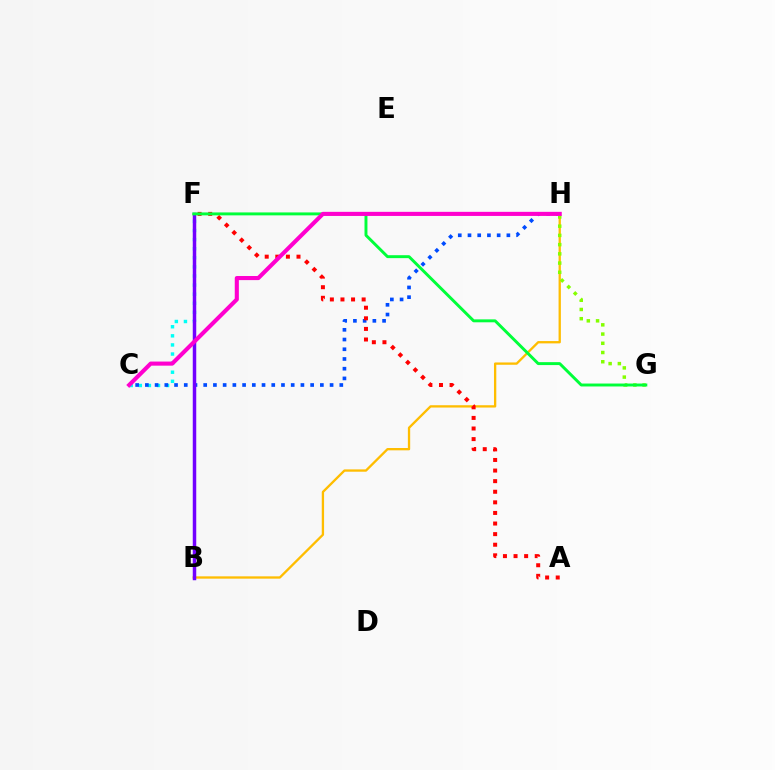{('C', 'F'): [{'color': '#00fff6', 'line_style': 'dotted', 'thickness': 2.47}], ('B', 'H'): [{'color': '#ffbd00', 'line_style': 'solid', 'thickness': 1.67}], ('C', 'H'): [{'color': '#004bff', 'line_style': 'dotted', 'thickness': 2.64}, {'color': '#ff00cf', 'line_style': 'solid', 'thickness': 2.95}], ('G', 'H'): [{'color': '#84ff00', 'line_style': 'dotted', 'thickness': 2.51}], ('A', 'F'): [{'color': '#ff0000', 'line_style': 'dotted', 'thickness': 2.88}], ('B', 'F'): [{'color': '#7200ff', 'line_style': 'solid', 'thickness': 2.5}], ('F', 'G'): [{'color': '#00ff39', 'line_style': 'solid', 'thickness': 2.11}]}